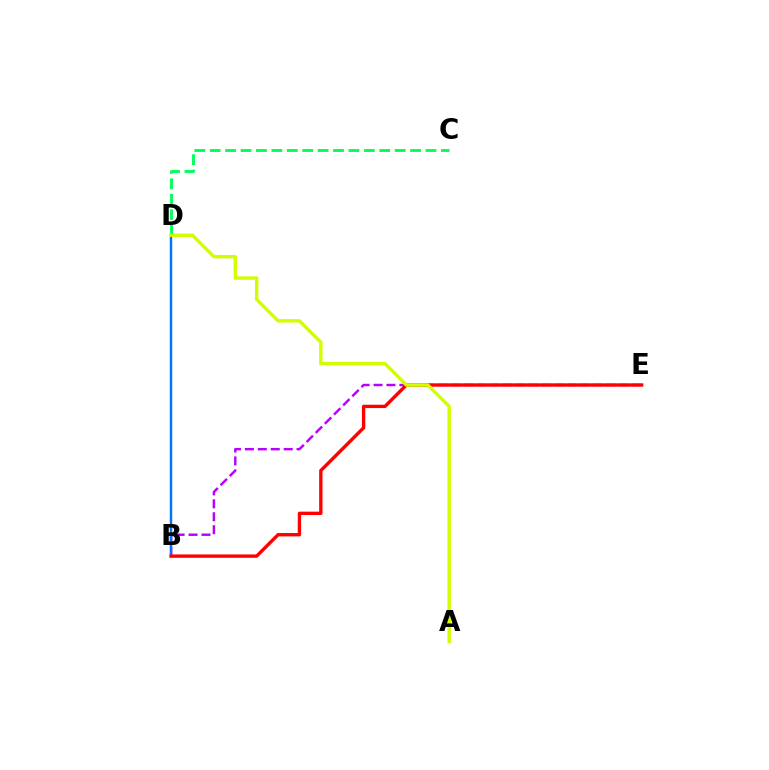{('B', 'E'): [{'color': '#b900ff', 'line_style': 'dashed', 'thickness': 1.76}, {'color': '#ff0000', 'line_style': 'solid', 'thickness': 2.42}], ('B', 'D'): [{'color': '#0074ff', 'line_style': 'solid', 'thickness': 1.78}], ('C', 'D'): [{'color': '#00ff5c', 'line_style': 'dashed', 'thickness': 2.09}], ('A', 'D'): [{'color': '#d1ff00', 'line_style': 'solid', 'thickness': 2.48}]}